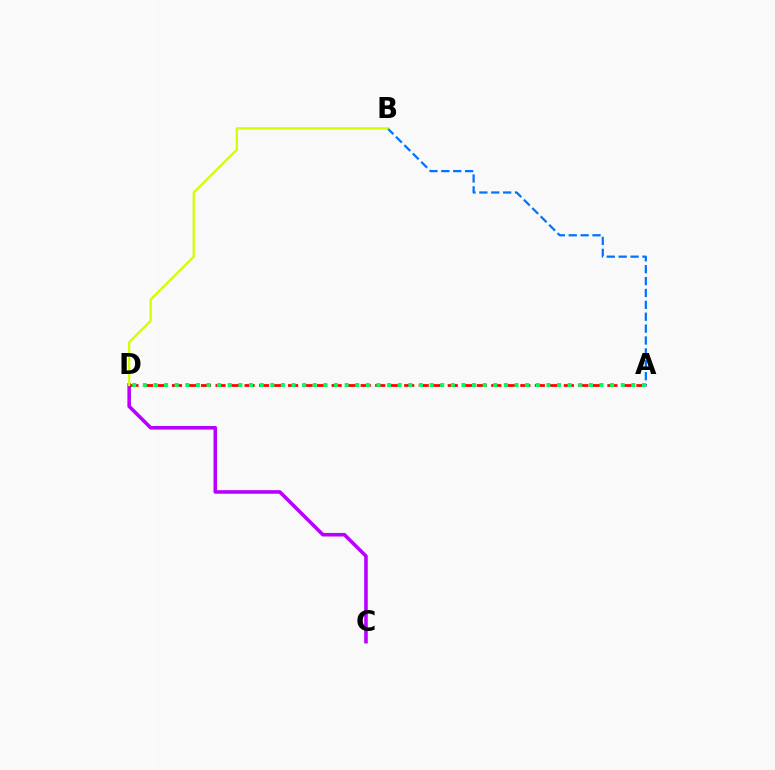{('C', 'D'): [{'color': '#b900ff', 'line_style': 'solid', 'thickness': 2.57}], ('A', 'D'): [{'color': '#ff0000', 'line_style': 'dashed', 'thickness': 1.97}, {'color': '#00ff5c', 'line_style': 'dotted', 'thickness': 2.89}], ('A', 'B'): [{'color': '#0074ff', 'line_style': 'dashed', 'thickness': 1.61}], ('B', 'D'): [{'color': '#d1ff00', 'line_style': 'solid', 'thickness': 1.63}]}